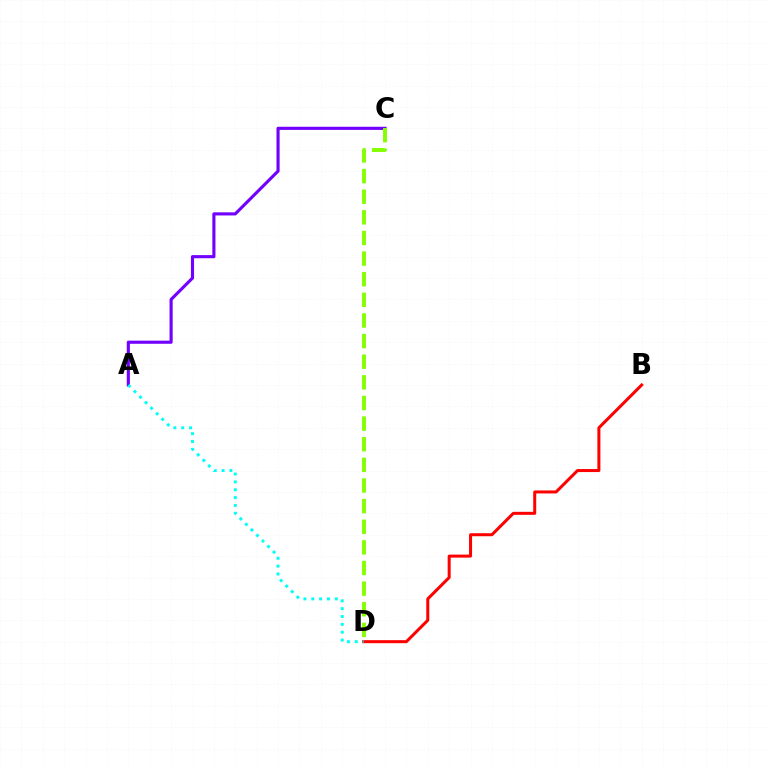{('A', 'C'): [{'color': '#7200ff', 'line_style': 'solid', 'thickness': 2.25}], ('B', 'D'): [{'color': '#ff0000', 'line_style': 'solid', 'thickness': 2.17}], ('A', 'D'): [{'color': '#00fff6', 'line_style': 'dotted', 'thickness': 2.13}], ('C', 'D'): [{'color': '#84ff00', 'line_style': 'dashed', 'thickness': 2.8}]}